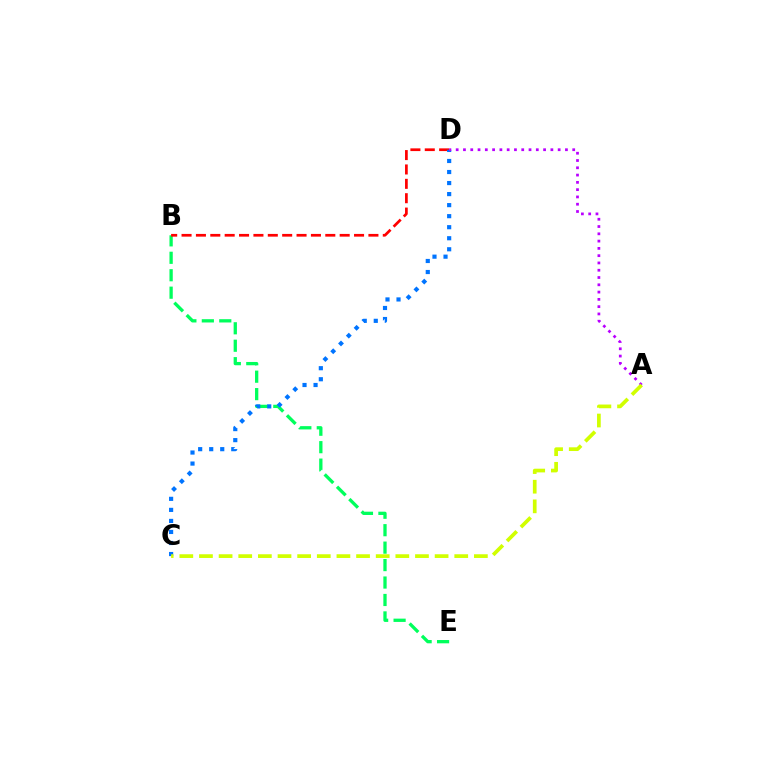{('B', 'E'): [{'color': '#00ff5c', 'line_style': 'dashed', 'thickness': 2.37}], ('B', 'D'): [{'color': '#ff0000', 'line_style': 'dashed', 'thickness': 1.95}], ('C', 'D'): [{'color': '#0074ff', 'line_style': 'dotted', 'thickness': 3.0}], ('A', 'D'): [{'color': '#b900ff', 'line_style': 'dotted', 'thickness': 1.98}], ('A', 'C'): [{'color': '#d1ff00', 'line_style': 'dashed', 'thickness': 2.67}]}